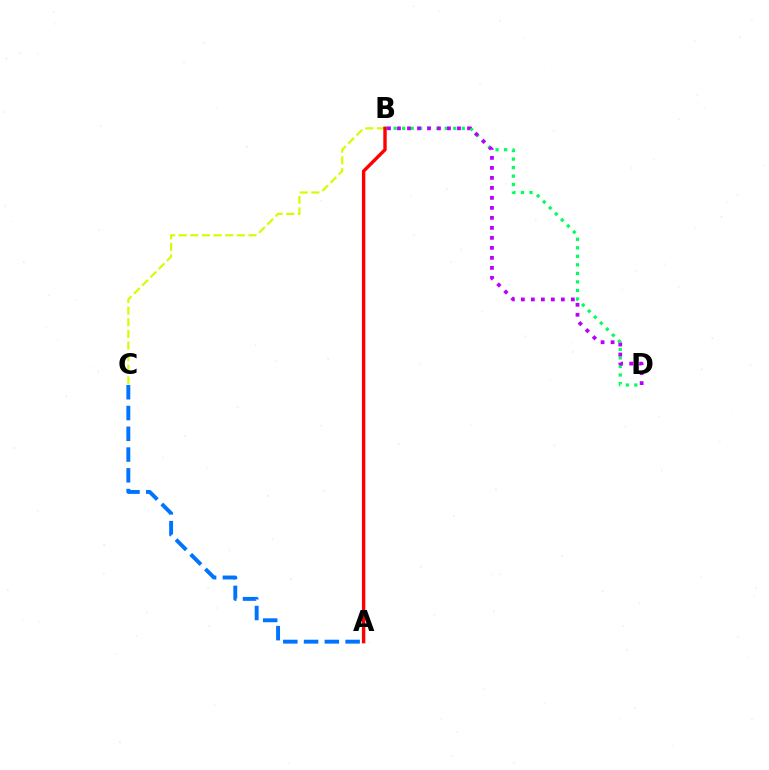{('A', 'C'): [{'color': '#0074ff', 'line_style': 'dashed', 'thickness': 2.82}], ('B', 'C'): [{'color': '#d1ff00', 'line_style': 'dashed', 'thickness': 1.58}], ('B', 'D'): [{'color': '#00ff5c', 'line_style': 'dotted', 'thickness': 2.32}, {'color': '#b900ff', 'line_style': 'dotted', 'thickness': 2.72}], ('A', 'B'): [{'color': '#ff0000', 'line_style': 'solid', 'thickness': 2.45}]}